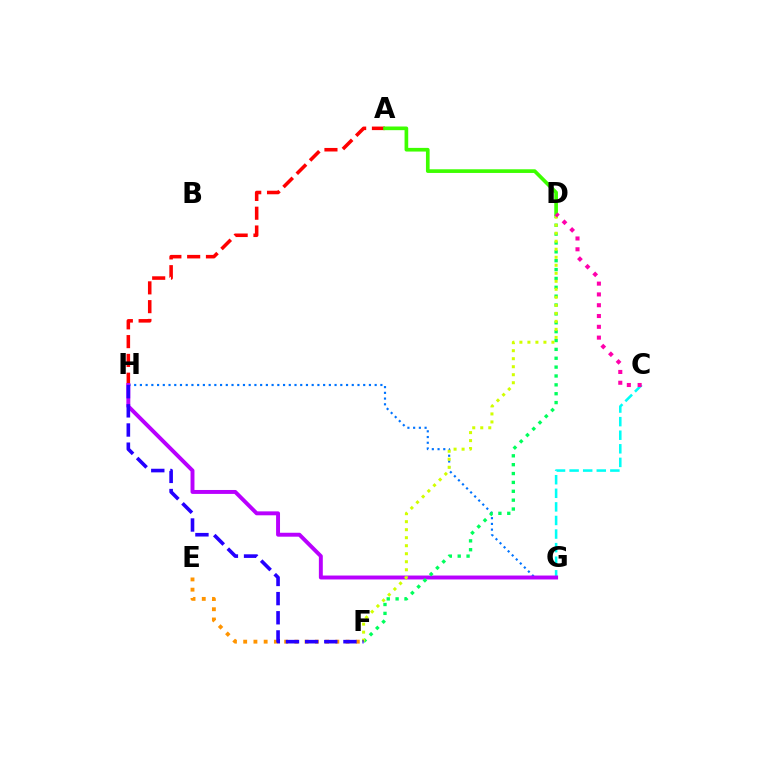{('A', 'H'): [{'color': '#ff0000', 'line_style': 'dashed', 'thickness': 2.55}], ('E', 'F'): [{'color': '#ff9400', 'line_style': 'dotted', 'thickness': 2.78}], ('C', 'G'): [{'color': '#00fff6', 'line_style': 'dashed', 'thickness': 1.85}], ('G', 'H'): [{'color': '#0074ff', 'line_style': 'dotted', 'thickness': 1.56}, {'color': '#b900ff', 'line_style': 'solid', 'thickness': 2.83}], ('D', 'F'): [{'color': '#00ff5c', 'line_style': 'dotted', 'thickness': 2.41}, {'color': '#d1ff00', 'line_style': 'dotted', 'thickness': 2.18}], ('A', 'D'): [{'color': '#3dff00', 'line_style': 'solid', 'thickness': 2.64}], ('C', 'D'): [{'color': '#ff00ac', 'line_style': 'dotted', 'thickness': 2.93}], ('F', 'H'): [{'color': '#2500ff', 'line_style': 'dashed', 'thickness': 2.6}]}